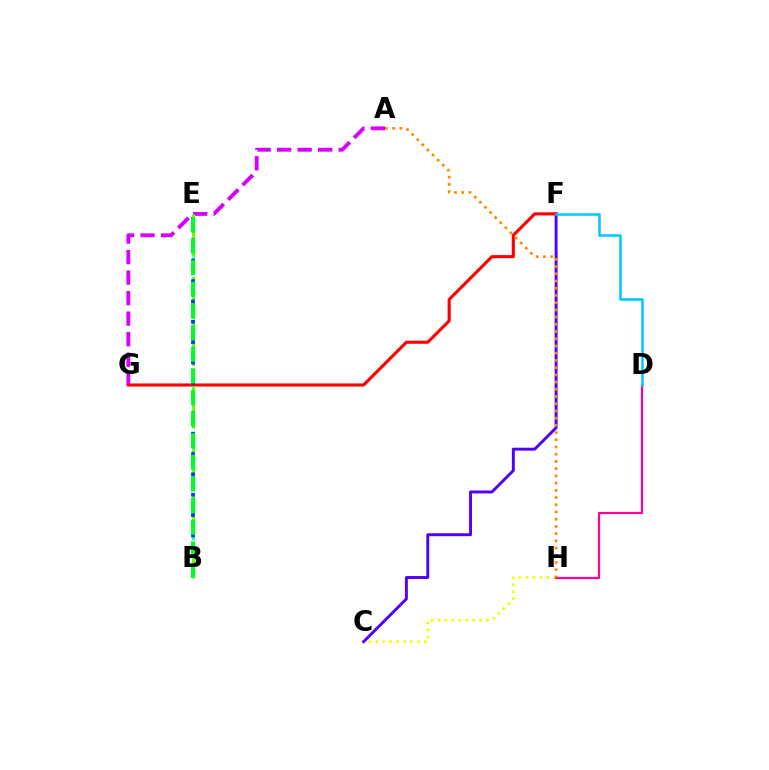{('C', 'H'): [{'color': '#eeff00', 'line_style': 'dotted', 'thickness': 1.89}], ('A', 'G'): [{'color': '#d600ff', 'line_style': 'dashed', 'thickness': 2.79}], ('B', 'E'): [{'color': '#00ffaf', 'line_style': 'dotted', 'thickness': 1.91}, {'color': '#66ff00', 'line_style': 'dashed', 'thickness': 2.12}, {'color': '#003fff', 'line_style': 'dotted', 'thickness': 2.76}, {'color': '#00ff27', 'line_style': 'dashed', 'thickness': 2.94}], ('D', 'H'): [{'color': '#ff00a0', 'line_style': 'solid', 'thickness': 1.59}], ('C', 'F'): [{'color': '#4f00ff', 'line_style': 'solid', 'thickness': 2.11}], ('F', 'G'): [{'color': '#ff0000', 'line_style': 'solid', 'thickness': 2.23}], ('D', 'F'): [{'color': '#00c7ff', 'line_style': 'solid', 'thickness': 1.82}], ('A', 'H'): [{'color': '#ff8800', 'line_style': 'dotted', 'thickness': 1.96}]}